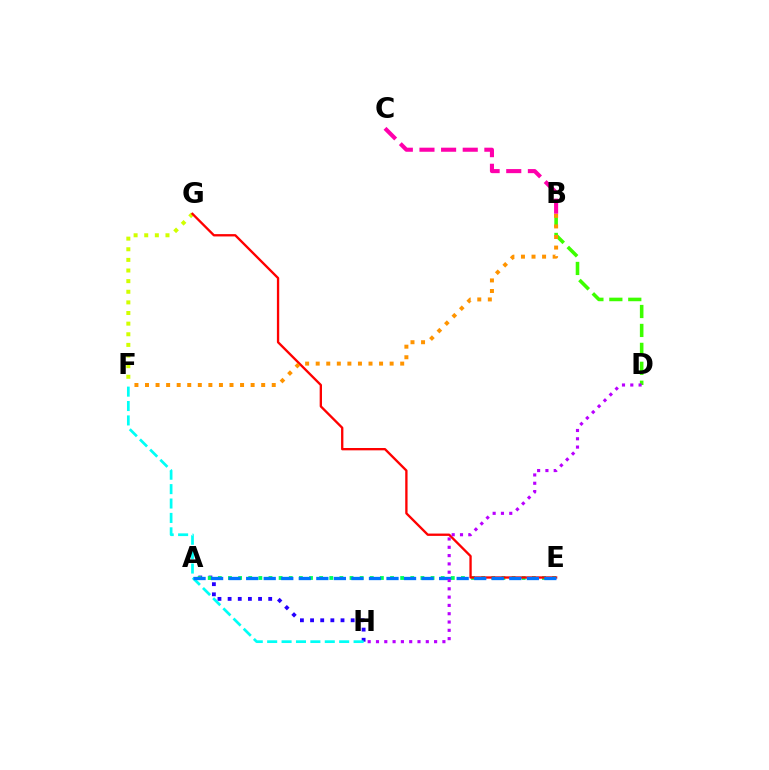{('F', 'G'): [{'color': '#d1ff00', 'line_style': 'dotted', 'thickness': 2.89}], ('A', 'H'): [{'color': '#2500ff', 'line_style': 'dotted', 'thickness': 2.76}], ('A', 'E'): [{'color': '#00ff5c', 'line_style': 'dotted', 'thickness': 2.75}, {'color': '#0074ff', 'line_style': 'dashed', 'thickness': 2.38}], ('B', 'D'): [{'color': '#3dff00', 'line_style': 'dashed', 'thickness': 2.57}], ('F', 'H'): [{'color': '#00fff6', 'line_style': 'dashed', 'thickness': 1.96}], ('E', 'G'): [{'color': '#ff0000', 'line_style': 'solid', 'thickness': 1.68}], ('B', 'C'): [{'color': '#ff00ac', 'line_style': 'dashed', 'thickness': 2.94}], ('B', 'F'): [{'color': '#ff9400', 'line_style': 'dotted', 'thickness': 2.87}], ('D', 'H'): [{'color': '#b900ff', 'line_style': 'dotted', 'thickness': 2.26}]}